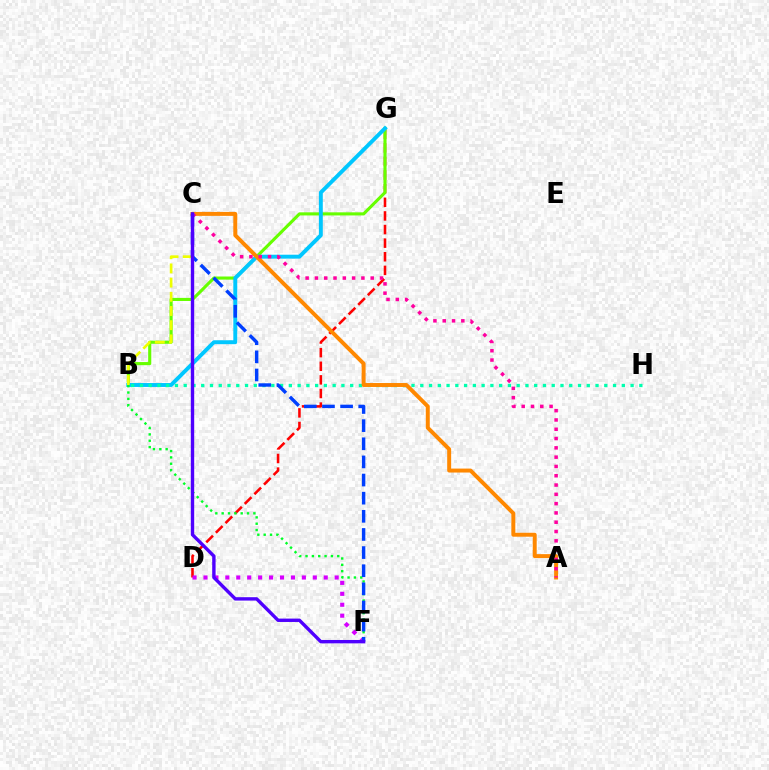{('D', 'G'): [{'color': '#ff0000', 'line_style': 'dashed', 'thickness': 1.85}], ('B', 'G'): [{'color': '#66ff00', 'line_style': 'solid', 'thickness': 2.24}, {'color': '#00c7ff', 'line_style': 'solid', 'thickness': 2.82}], ('B', 'C'): [{'color': '#eeff00', 'line_style': 'dashed', 'thickness': 1.93}], ('B', 'H'): [{'color': '#00ffaf', 'line_style': 'dotted', 'thickness': 2.38}], ('A', 'C'): [{'color': '#ff8800', 'line_style': 'solid', 'thickness': 2.85}, {'color': '#ff00a0', 'line_style': 'dotted', 'thickness': 2.53}], ('B', 'F'): [{'color': '#00ff27', 'line_style': 'dotted', 'thickness': 1.72}], ('D', 'F'): [{'color': '#d600ff', 'line_style': 'dotted', 'thickness': 2.97}], ('C', 'F'): [{'color': '#003fff', 'line_style': 'dashed', 'thickness': 2.46}, {'color': '#4f00ff', 'line_style': 'solid', 'thickness': 2.44}]}